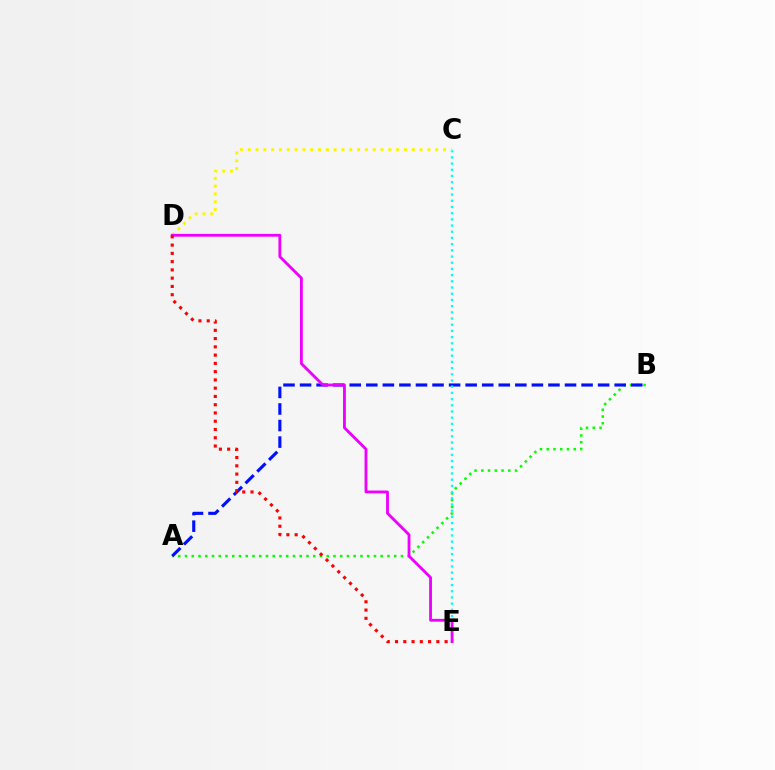{('A', 'B'): [{'color': '#08ff00', 'line_style': 'dotted', 'thickness': 1.83}, {'color': '#0010ff', 'line_style': 'dashed', 'thickness': 2.25}], ('C', 'E'): [{'color': '#00fff6', 'line_style': 'dotted', 'thickness': 1.68}], ('C', 'D'): [{'color': '#fcf500', 'line_style': 'dotted', 'thickness': 2.12}], ('D', 'E'): [{'color': '#ee00ff', 'line_style': 'solid', 'thickness': 2.03}, {'color': '#ff0000', 'line_style': 'dotted', 'thickness': 2.25}]}